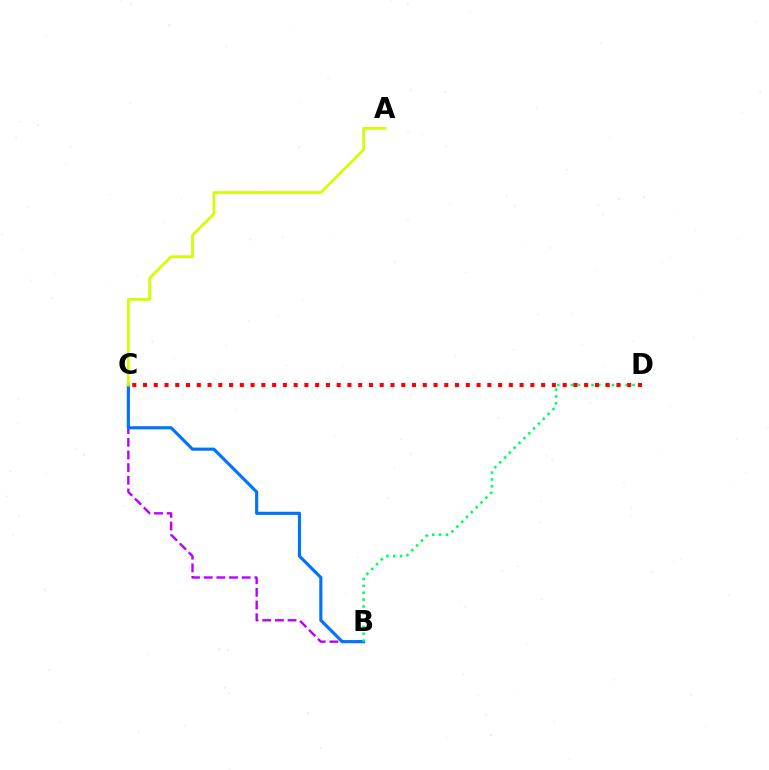{('B', 'C'): [{'color': '#b900ff', 'line_style': 'dashed', 'thickness': 1.72}, {'color': '#0074ff', 'line_style': 'solid', 'thickness': 2.26}], ('A', 'C'): [{'color': '#d1ff00', 'line_style': 'solid', 'thickness': 1.99}], ('B', 'D'): [{'color': '#00ff5c', 'line_style': 'dotted', 'thickness': 1.86}], ('C', 'D'): [{'color': '#ff0000', 'line_style': 'dotted', 'thickness': 2.92}]}